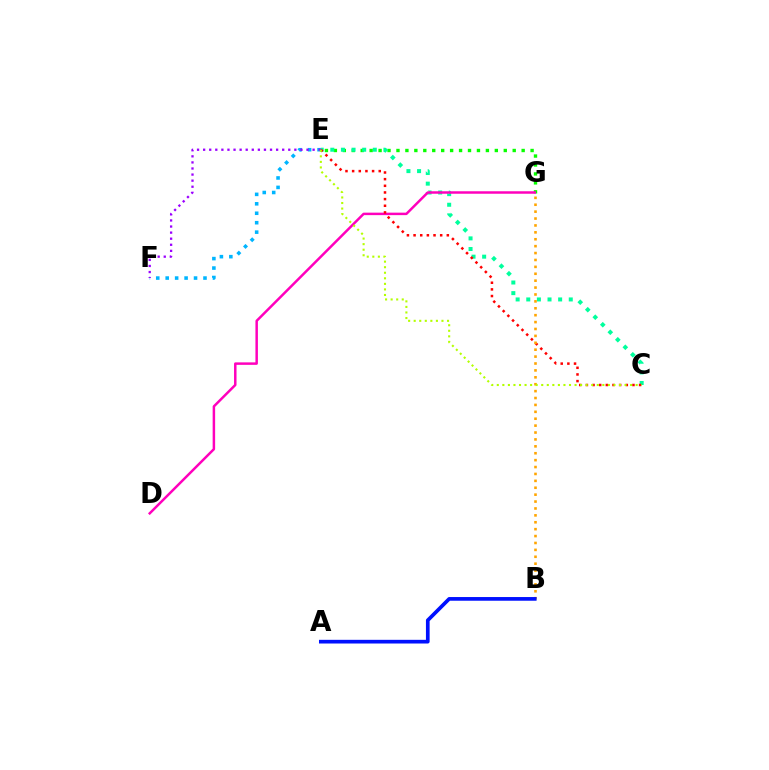{('E', 'G'): [{'color': '#08ff00', 'line_style': 'dotted', 'thickness': 2.43}], ('C', 'E'): [{'color': '#00ff9d', 'line_style': 'dotted', 'thickness': 2.89}, {'color': '#ff0000', 'line_style': 'dotted', 'thickness': 1.81}, {'color': '#b3ff00', 'line_style': 'dotted', 'thickness': 1.51}], ('D', 'G'): [{'color': '#ff00bd', 'line_style': 'solid', 'thickness': 1.79}], ('E', 'F'): [{'color': '#00b5ff', 'line_style': 'dotted', 'thickness': 2.57}, {'color': '#9b00ff', 'line_style': 'dotted', 'thickness': 1.65}], ('B', 'G'): [{'color': '#ffa500', 'line_style': 'dotted', 'thickness': 1.88}], ('A', 'B'): [{'color': '#0010ff', 'line_style': 'solid', 'thickness': 2.66}]}